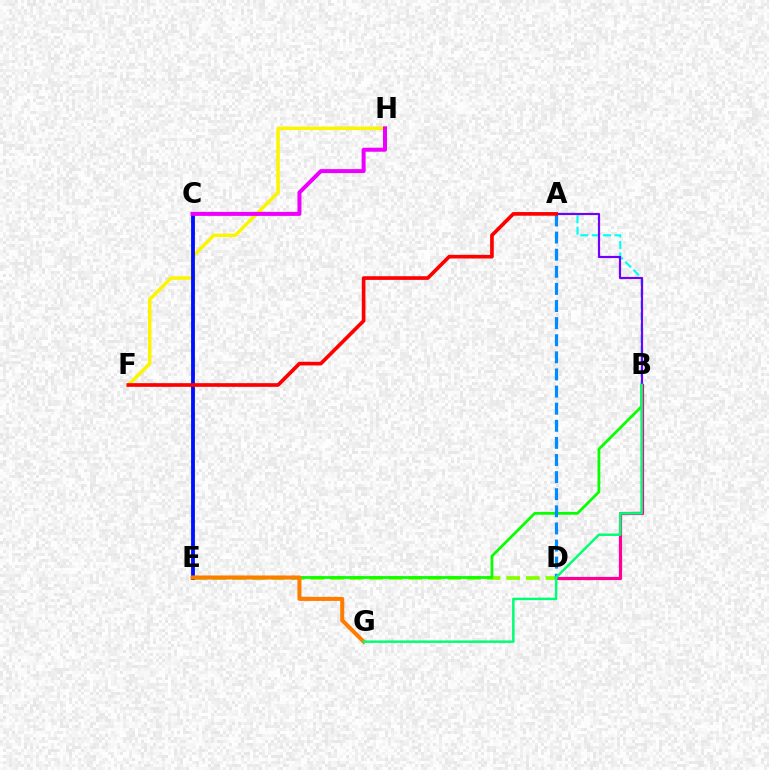{('F', 'H'): [{'color': '#fcf500', 'line_style': 'solid', 'thickness': 2.52}], ('D', 'E'): [{'color': '#84ff00', 'line_style': 'dashed', 'thickness': 2.66}], ('B', 'E'): [{'color': '#08ff00', 'line_style': 'solid', 'thickness': 1.99}], ('A', 'B'): [{'color': '#00fff6', 'line_style': 'dashed', 'thickness': 1.55}, {'color': '#7200ff', 'line_style': 'solid', 'thickness': 1.58}], ('C', 'E'): [{'color': '#0010ff', 'line_style': 'solid', 'thickness': 2.75}], ('B', 'D'): [{'color': '#ff0094', 'line_style': 'solid', 'thickness': 2.32}], ('A', 'D'): [{'color': '#008cff', 'line_style': 'dashed', 'thickness': 2.32}], ('E', 'G'): [{'color': '#ff7c00', 'line_style': 'solid', 'thickness': 2.91}], ('C', 'H'): [{'color': '#ee00ff', 'line_style': 'solid', 'thickness': 2.88}], ('A', 'F'): [{'color': '#ff0000', 'line_style': 'solid', 'thickness': 2.64}], ('B', 'G'): [{'color': '#00ff74', 'line_style': 'solid', 'thickness': 1.79}]}